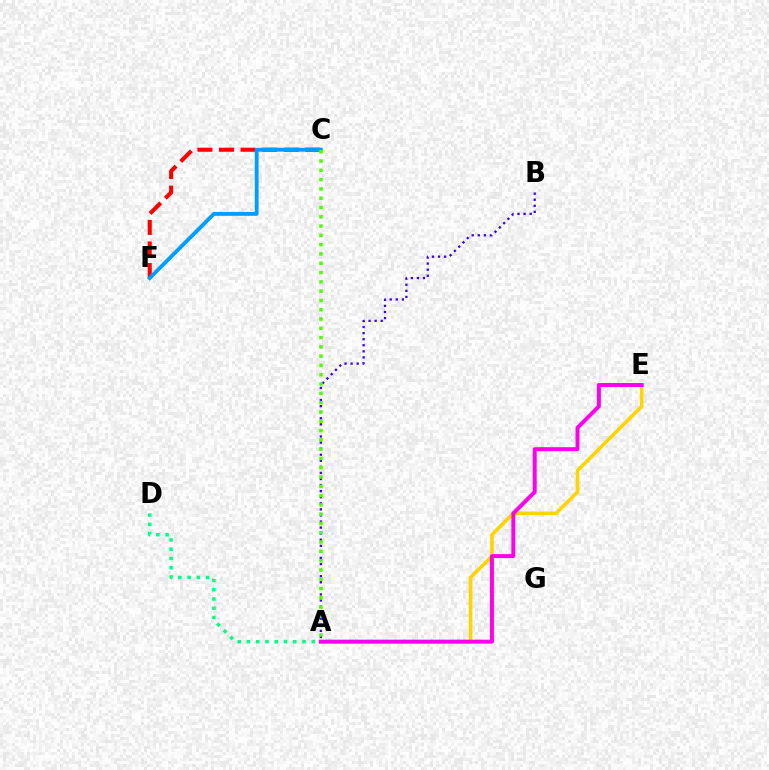{('A', 'E'): [{'color': '#ffd500', 'line_style': 'solid', 'thickness': 2.58}, {'color': '#ff00ed', 'line_style': 'solid', 'thickness': 2.85}], ('C', 'F'): [{'color': '#ff0000', 'line_style': 'dashed', 'thickness': 2.93}, {'color': '#009eff', 'line_style': 'solid', 'thickness': 2.77}], ('A', 'D'): [{'color': '#00ff86', 'line_style': 'dotted', 'thickness': 2.51}], ('A', 'B'): [{'color': '#3700ff', 'line_style': 'dotted', 'thickness': 1.65}], ('A', 'C'): [{'color': '#4fff00', 'line_style': 'dotted', 'thickness': 2.52}]}